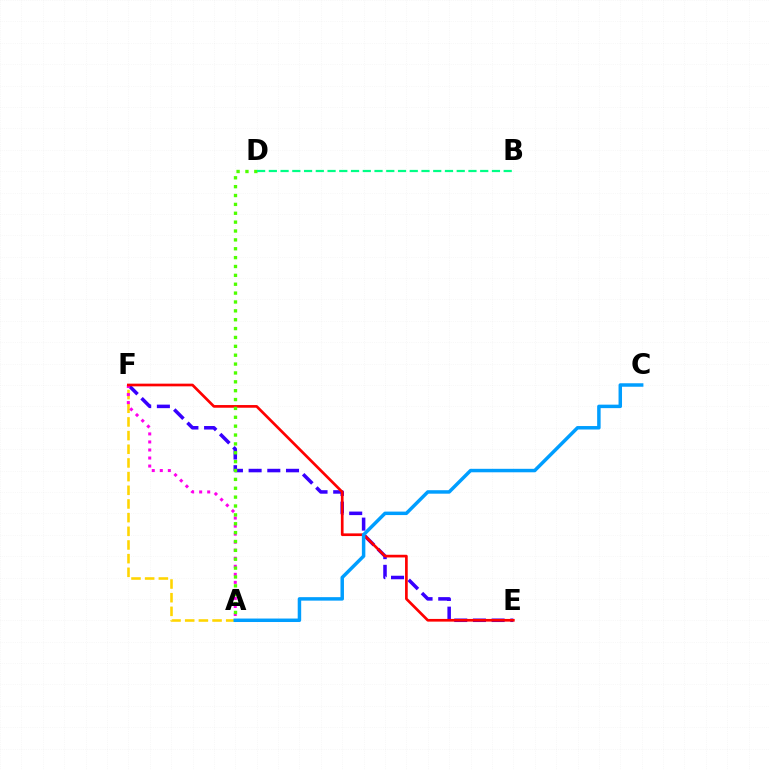{('E', 'F'): [{'color': '#3700ff', 'line_style': 'dashed', 'thickness': 2.54}, {'color': '#ff0000', 'line_style': 'solid', 'thickness': 1.93}], ('A', 'F'): [{'color': '#ffd500', 'line_style': 'dashed', 'thickness': 1.86}, {'color': '#ff00ed', 'line_style': 'dotted', 'thickness': 2.18}], ('A', 'D'): [{'color': '#4fff00', 'line_style': 'dotted', 'thickness': 2.41}], ('B', 'D'): [{'color': '#00ff86', 'line_style': 'dashed', 'thickness': 1.6}], ('A', 'C'): [{'color': '#009eff', 'line_style': 'solid', 'thickness': 2.5}]}